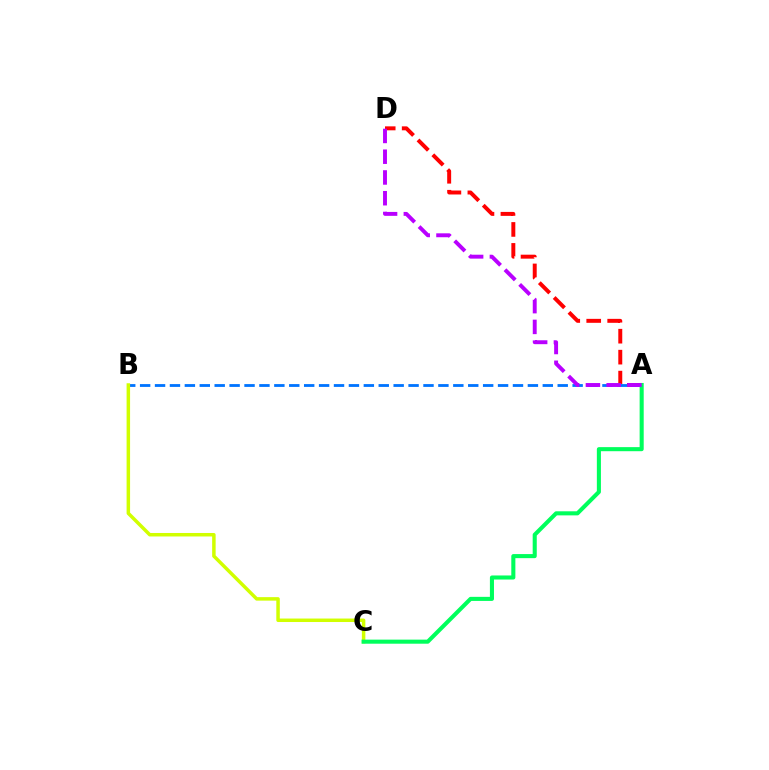{('A', 'D'): [{'color': '#ff0000', 'line_style': 'dashed', 'thickness': 2.85}, {'color': '#b900ff', 'line_style': 'dashed', 'thickness': 2.82}], ('A', 'B'): [{'color': '#0074ff', 'line_style': 'dashed', 'thickness': 2.03}], ('B', 'C'): [{'color': '#d1ff00', 'line_style': 'solid', 'thickness': 2.51}], ('A', 'C'): [{'color': '#00ff5c', 'line_style': 'solid', 'thickness': 2.93}]}